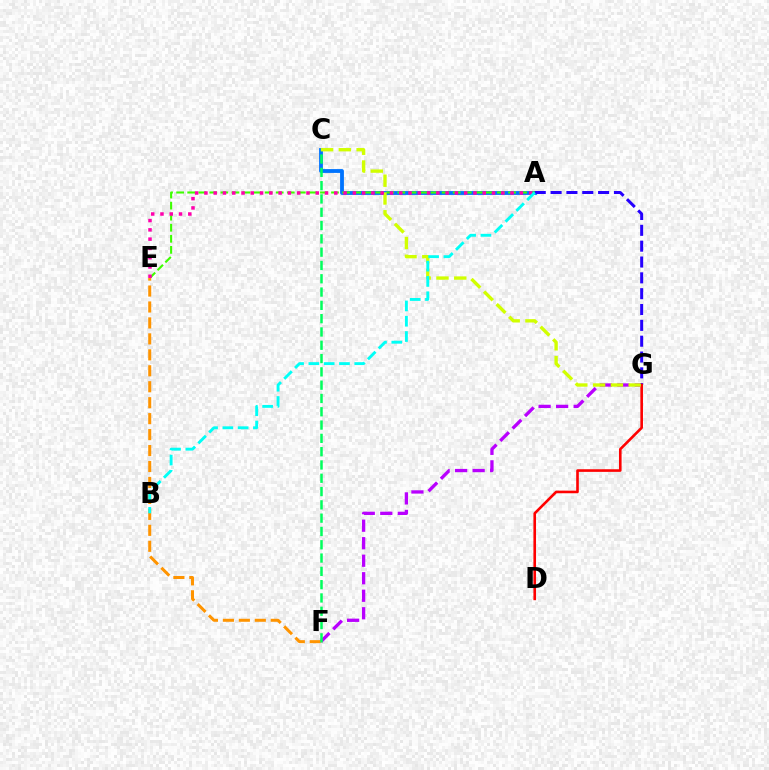{('F', 'G'): [{'color': '#b900ff', 'line_style': 'dashed', 'thickness': 2.38}], ('A', 'C'): [{'color': '#0074ff', 'line_style': 'solid', 'thickness': 2.75}], ('A', 'G'): [{'color': '#2500ff', 'line_style': 'dashed', 'thickness': 2.15}], ('D', 'G'): [{'color': '#ff0000', 'line_style': 'solid', 'thickness': 1.88}], ('A', 'E'): [{'color': '#3dff00', 'line_style': 'dashed', 'thickness': 1.5}, {'color': '#ff00ac', 'line_style': 'dotted', 'thickness': 2.52}], ('C', 'G'): [{'color': '#d1ff00', 'line_style': 'dashed', 'thickness': 2.42}], ('E', 'F'): [{'color': '#ff9400', 'line_style': 'dashed', 'thickness': 2.17}], ('A', 'B'): [{'color': '#00fff6', 'line_style': 'dashed', 'thickness': 2.08}], ('C', 'F'): [{'color': '#00ff5c', 'line_style': 'dashed', 'thickness': 1.81}]}